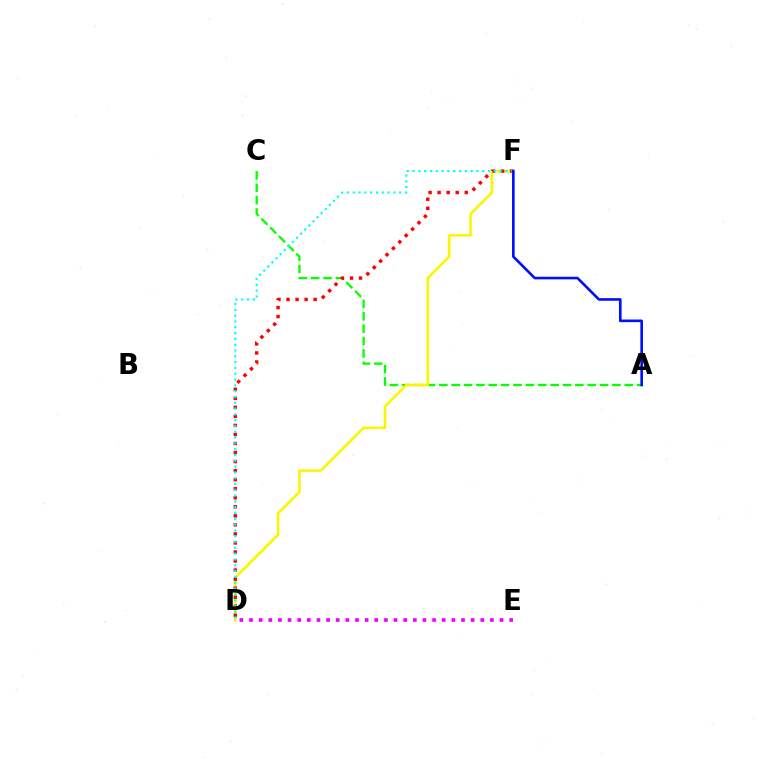{('D', 'E'): [{'color': '#ee00ff', 'line_style': 'dotted', 'thickness': 2.62}], ('A', 'C'): [{'color': '#08ff00', 'line_style': 'dashed', 'thickness': 1.68}], ('D', 'F'): [{'color': '#fcf500', 'line_style': 'solid', 'thickness': 1.86}, {'color': '#ff0000', 'line_style': 'dotted', 'thickness': 2.46}, {'color': '#00fff6', 'line_style': 'dotted', 'thickness': 1.58}], ('A', 'F'): [{'color': '#0010ff', 'line_style': 'solid', 'thickness': 1.89}]}